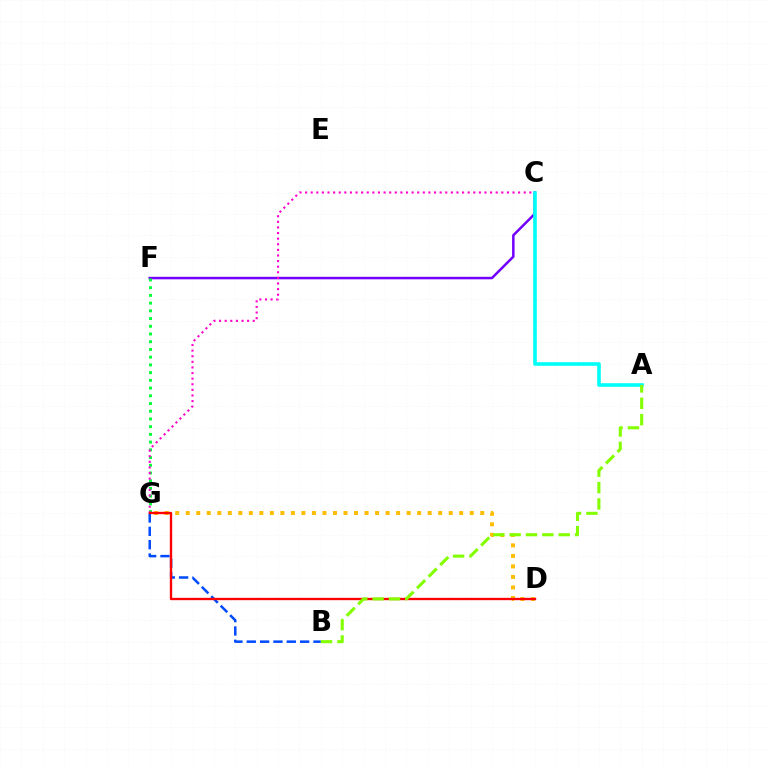{('D', 'G'): [{'color': '#ffbd00', 'line_style': 'dotted', 'thickness': 2.86}, {'color': '#ff0000', 'line_style': 'solid', 'thickness': 1.69}], ('C', 'F'): [{'color': '#7200ff', 'line_style': 'solid', 'thickness': 1.8}], ('B', 'G'): [{'color': '#004bff', 'line_style': 'dashed', 'thickness': 1.81}], ('A', 'C'): [{'color': '#00fff6', 'line_style': 'solid', 'thickness': 2.61}], ('F', 'G'): [{'color': '#00ff39', 'line_style': 'dotted', 'thickness': 2.1}], ('C', 'G'): [{'color': '#ff00cf', 'line_style': 'dotted', 'thickness': 1.52}], ('A', 'B'): [{'color': '#84ff00', 'line_style': 'dashed', 'thickness': 2.22}]}